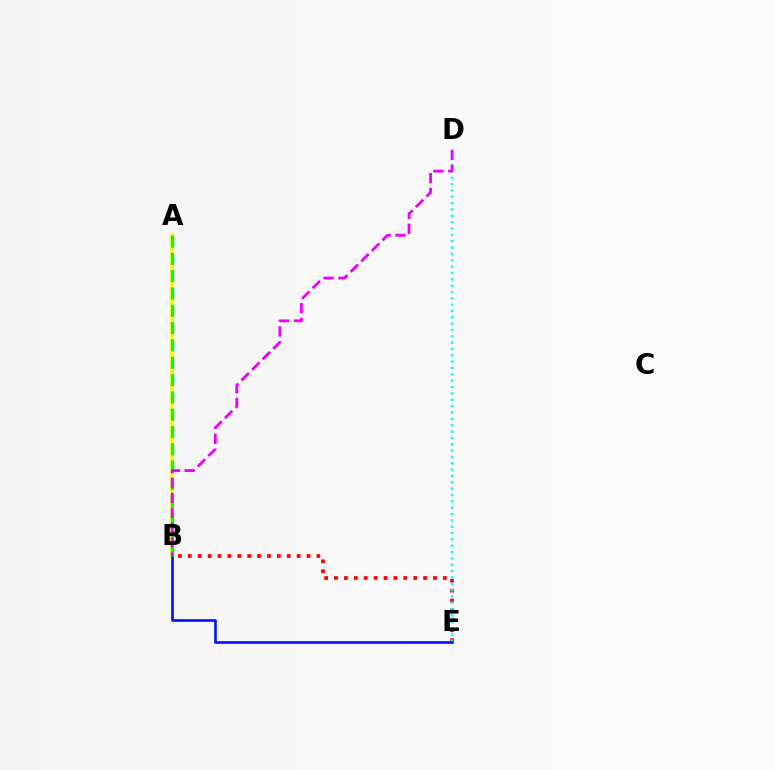{('A', 'B'): [{'color': '#fcf500', 'line_style': 'solid', 'thickness': 2.53}, {'color': '#08ff00', 'line_style': 'dashed', 'thickness': 2.35}], ('B', 'E'): [{'color': '#ff0000', 'line_style': 'dotted', 'thickness': 2.69}, {'color': '#0010ff', 'line_style': 'solid', 'thickness': 1.89}], ('D', 'E'): [{'color': '#00fff6', 'line_style': 'dotted', 'thickness': 1.72}], ('B', 'D'): [{'color': '#ee00ff', 'line_style': 'dashed', 'thickness': 2.03}]}